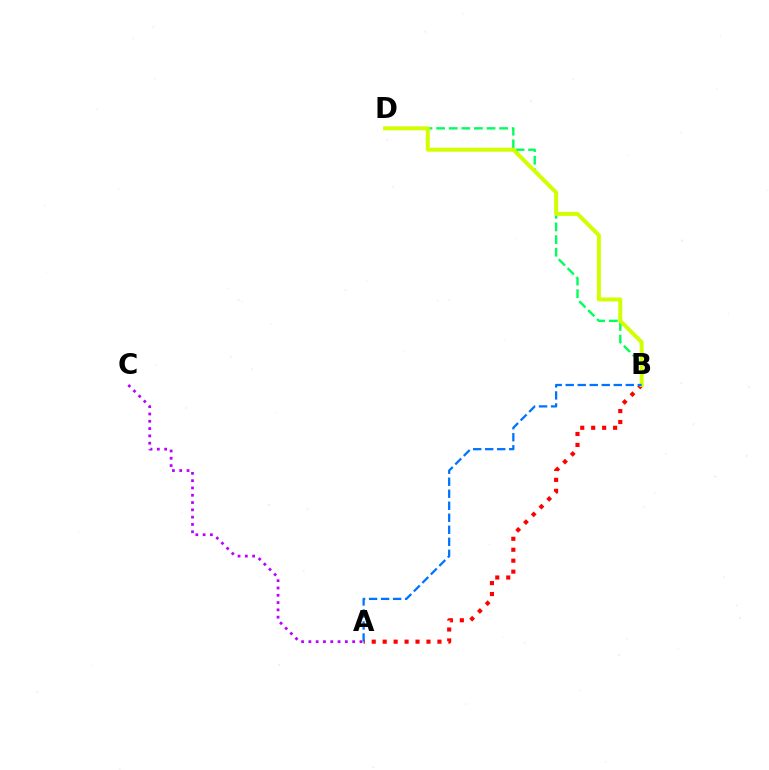{('B', 'D'): [{'color': '#00ff5c', 'line_style': 'dashed', 'thickness': 1.71}, {'color': '#d1ff00', 'line_style': 'solid', 'thickness': 2.85}], ('A', 'B'): [{'color': '#ff0000', 'line_style': 'dotted', 'thickness': 2.98}, {'color': '#0074ff', 'line_style': 'dashed', 'thickness': 1.63}], ('A', 'C'): [{'color': '#b900ff', 'line_style': 'dotted', 'thickness': 1.98}]}